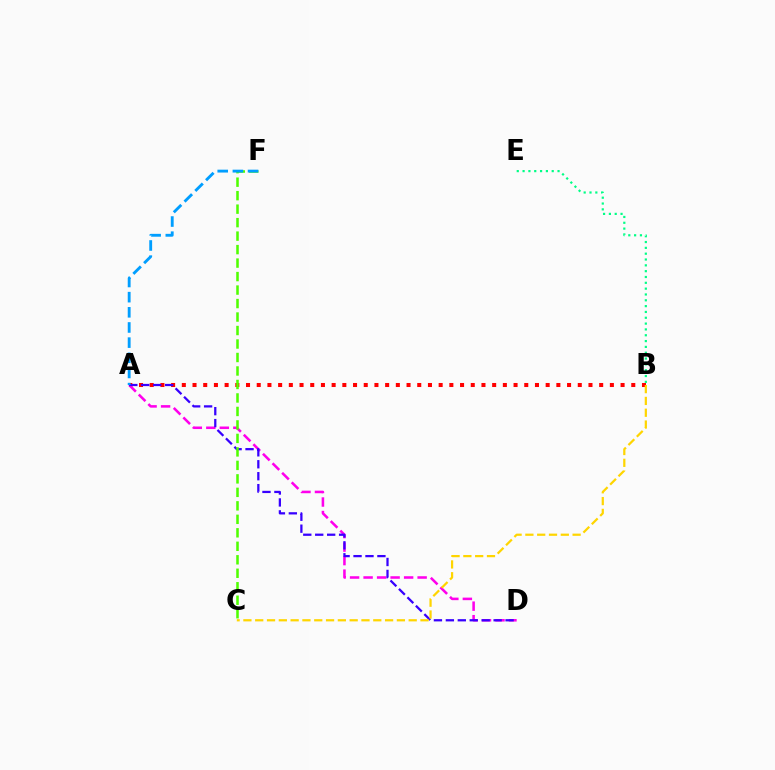{('A', 'B'): [{'color': '#ff0000', 'line_style': 'dotted', 'thickness': 2.91}], ('A', 'D'): [{'color': '#ff00ed', 'line_style': 'dashed', 'thickness': 1.84}, {'color': '#3700ff', 'line_style': 'dashed', 'thickness': 1.62}], ('B', 'E'): [{'color': '#00ff86', 'line_style': 'dotted', 'thickness': 1.58}], ('C', 'F'): [{'color': '#4fff00', 'line_style': 'dashed', 'thickness': 1.83}], ('A', 'F'): [{'color': '#009eff', 'line_style': 'dashed', 'thickness': 2.06}], ('B', 'C'): [{'color': '#ffd500', 'line_style': 'dashed', 'thickness': 1.6}]}